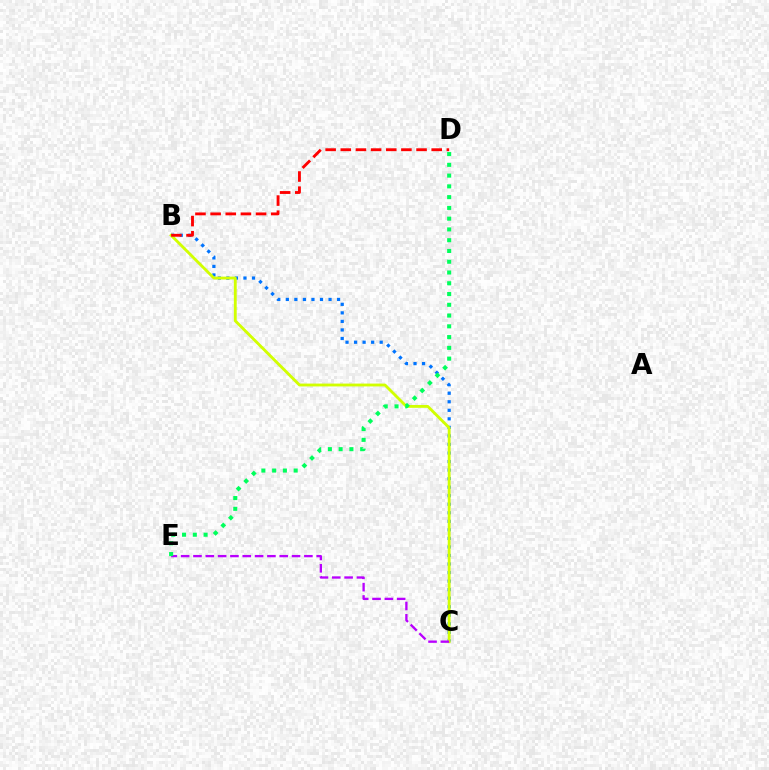{('B', 'C'): [{'color': '#0074ff', 'line_style': 'dotted', 'thickness': 2.32}, {'color': '#d1ff00', 'line_style': 'solid', 'thickness': 2.05}], ('B', 'D'): [{'color': '#ff0000', 'line_style': 'dashed', 'thickness': 2.06}], ('C', 'E'): [{'color': '#b900ff', 'line_style': 'dashed', 'thickness': 1.67}], ('D', 'E'): [{'color': '#00ff5c', 'line_style': 'dotted', 'thickness': 2.93}]}